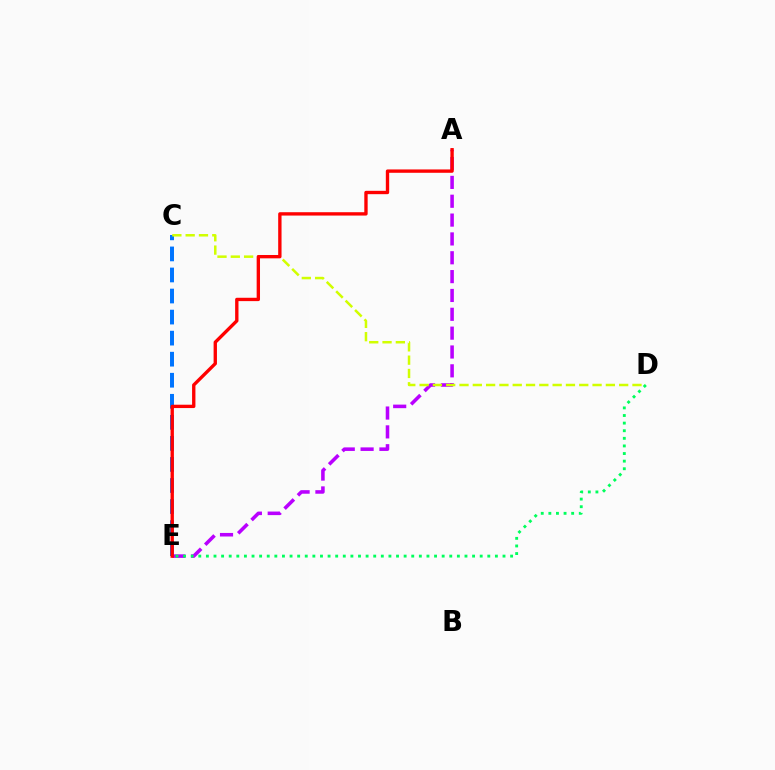{('C', 'E'): [{'color': '#0074ff', 'line_style': 'dashed', 'thickness': 2.86}], ('A', 'E'): [{'color': '#b900ff', 'line_style': 'dashed', 'thickness': 2.56}, {'color': '#ff0000', 'line_style': 'solid', 'thickness': 2.41}], ('C', 'D'): [{'color': '#d1ff00', 'line_style': 'dashed', 'thickness': 1.81}], ('D', 'E'): [{'color': '#00ff5c', 'line_style': 'dotted', 'thickness': 2.07}]}